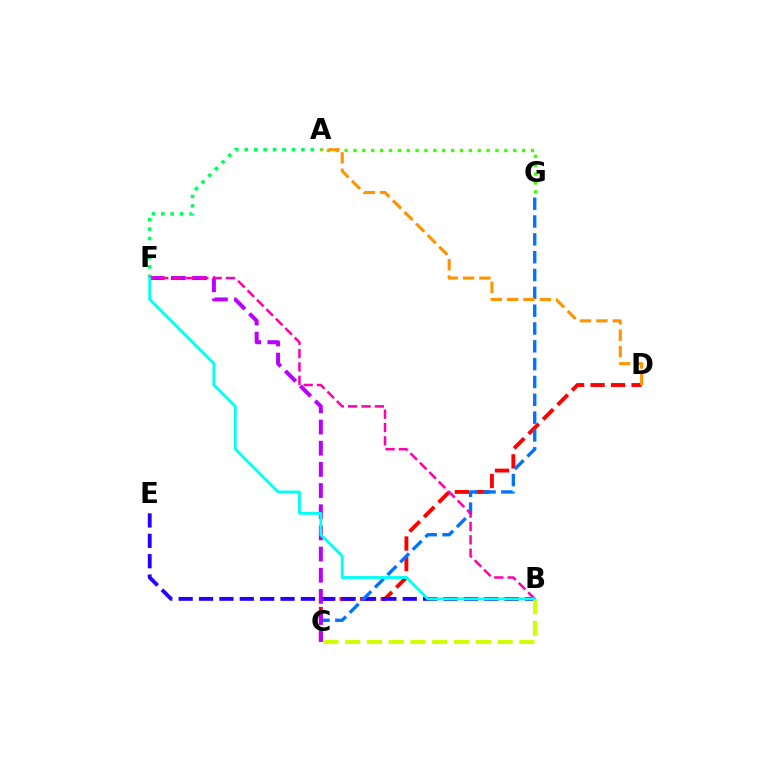{('C', 'D'): [{'color': '#ff0000', 'line_style': 'dashed', 'thickness': 2.79}], ('B', 'E'): [{'color': '#2500ff', 'line_style': 'dashed', 'thickness': 2.77}], ('A', 'G'): [{'color': '#3dff00', 'line_style': 'dotted', 'thickness': 2.41}], ('A', 'F'): [{'color': '#00ff5c', 'line_style': 'dotted', 'thickness': 2.56}], ('C', 'G'): [{'color': '#0074ff', 'line_style': 'dashed', 'thickness': 2.42}], ('C', 'F'): [{'color': '#b900ff', 'line_style': 'dashed', 'thickness': 2.88}], ('A', 'D'): [{'color': '#ff9400', 'line_style': 'dashed', 'thickness': 2.22}], ('B', 'C'): [{'color': '#d1ff00', 'line_style': 'dashed', 'thickness': 2.96}], ('B', 'F'): [{'color': '#ff00ac', 'line_style': 'dashed', 'thickness': 1.81}, {'color': '#00fff6', 'line_style': 'solid', 'thickness': 2.06}]}